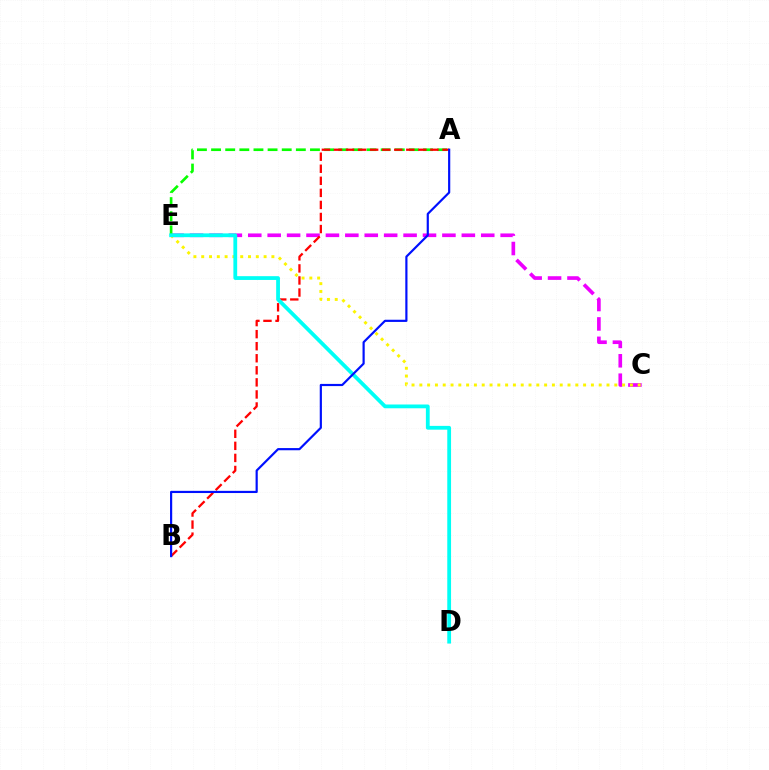{('C', 'E'): [{'color': '#ee00ff', 'line_style': 'dashed', 'thickness': 2.64}, {'color': '#fcf500', 'line_style': 'dotted', 'thickness': 2.12}], ('A', 'E'): [{'color': '#08ff00', 'line_style': 'dashed', 'thickness': 1.92}], ('A', 'B'): [{'color': '#ff0000', 'line_style': 'dashed', 'thickness': 1.64}, {'color': '#0010ff', 'line_style': 'solid', 'thickness': 1.57}], ('D', 'E'): [{'color': '#00fff6', 'line_style': 'solid', 'thickness': 2.73}]}